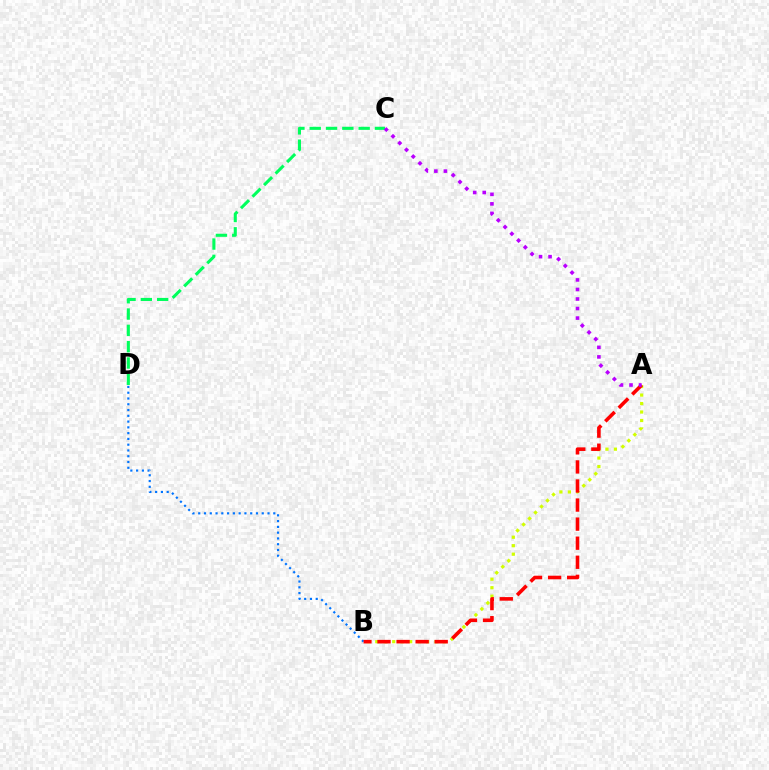{('A', 'B'): [{'color': '#d1ff00', 'line_style': 'dotted', 'thickness': 2.3}, {'color': '#ff0000', 'line_style': 'dashed', 'thickness': 2.59}], ('C', 'D'): [{'color': '#00ff5c', 'line_style': 'dashed', 'thickness': 2.22}], ('B', 'D'): [{'color': '#0074ff', 'line_style': 'dotted', 'thickness': 1.57}], ('A', 'C'): [{'color': '#b900ff', 'line_style': 'dotted', 'thickness': 2.59}]}